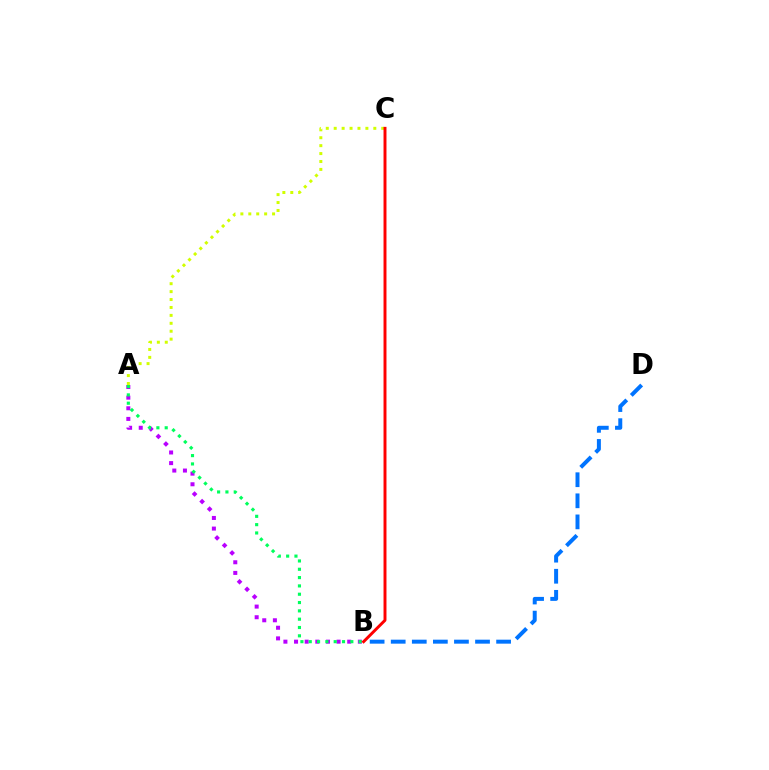{('B', 'D'): [{'color': '#0074ff', 'line_style': 'dashed', 'thickness': 2.86}], ('A', 'B'): [{'color': '#b900ff', 'line_style': 'dotted', 'thickness': 2.89}, {'color': '#00ff5c', 'line_style': 'dotted', 'thickness': 2.26}], ('A', 'C'): [{'color': '#d1ff00', 'line_style': 'dotted', 'thickness': 2.15}], ('B', 'C'): [{'color': '#ff0000', 'line_style': 'solid', 'thickness': 2.12}]}